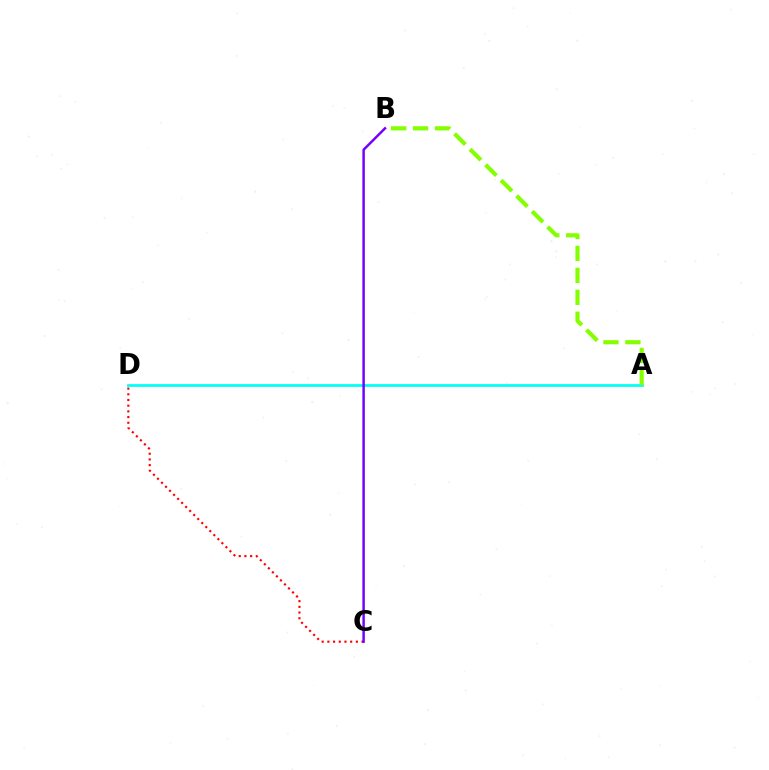{('A', 'D'): [{'color': '#00fff6', 'line_style': 'solid', 'thickness': 1.96}], ('C', 'D'): [{'color': '#ff0000', 'line_style': 'dotted', 'thickness': 1.55}], ('B', 'C'): [{'color': '#7200ff', 'line_style': 'solid', 'thickness': 1.77}], ('A', 'B'): [{'color': '#84ff00', 'line_style': 'dashed', 'thickness': 2.98}]}